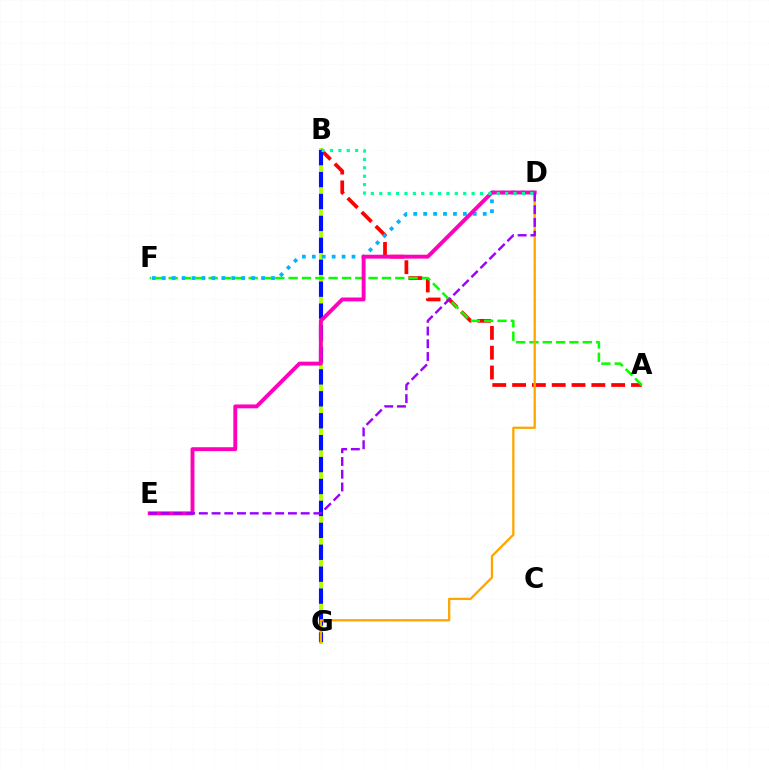{('B', 'G'): [{'color': '#b3ff00', 'line_style': 'solid', 'thickness': 2.83}, {'color': '#0010ff', 'line_style': 'dashed', 'thickness': 2.98}], ('A', 'B'): [{'color': '#ff0000', 'line_style': 'dashed', 'thickness': 2.69}], ('A', 'F'): [{'color': '#08ff00', 'line_style': 'dashed', 'thickness': 1.81}], ('D', 'F'): [{'color': '#00b5ff', 'line_style': 'dotted', 'thickness': 2.7}], ('D', 'G'): [{'color': '#ffa500', 'line_style': 'solid', 'thickness': 1.64}], ('D', 'E'): [{'color': '#ff00bd', 'line_style': 'solid', 'thickness': 2.8}, {'color': '#9b00ff', 'line_style': 'dashed', 'thickness': 1.73}], ('B', 'D'): [{'color': '#00ff9d', 'line_style': 'dotted', 'thickness': 2.28}]}